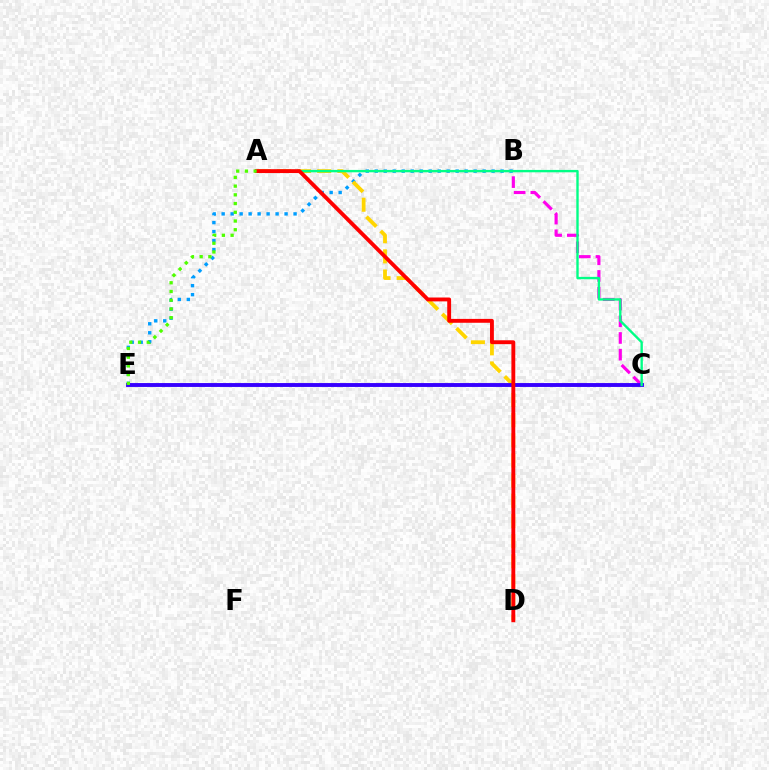{('B', 'C'): [{'color': '#ff00ed', 'line_style': 'dashed', 'thickness': 2.27}], ('B', 'E'): [{'color': '#009eff', 'line_style': 'dotted', 'thickness': 2.44}], ('A', 'D'): [{'color': '#ffd500', 'line_style': 'dashed', 'thickness': 2.74}, {'color': '#ff0000', 'line_style': 'solid', 'thickness': 2.78}], ('C', 'E'): [{'color': '#3700ff', 'line_style': 'solid', 'thickness': 2.8}], ('A', 'C'): [{'color': '#00ff86', 'line_style': 'solid', 'thickness': 1.71}], ('A', 'E'): [{'color': '#4fff00', 'line_style': 'dotted', 'thickness': 2.37}]}